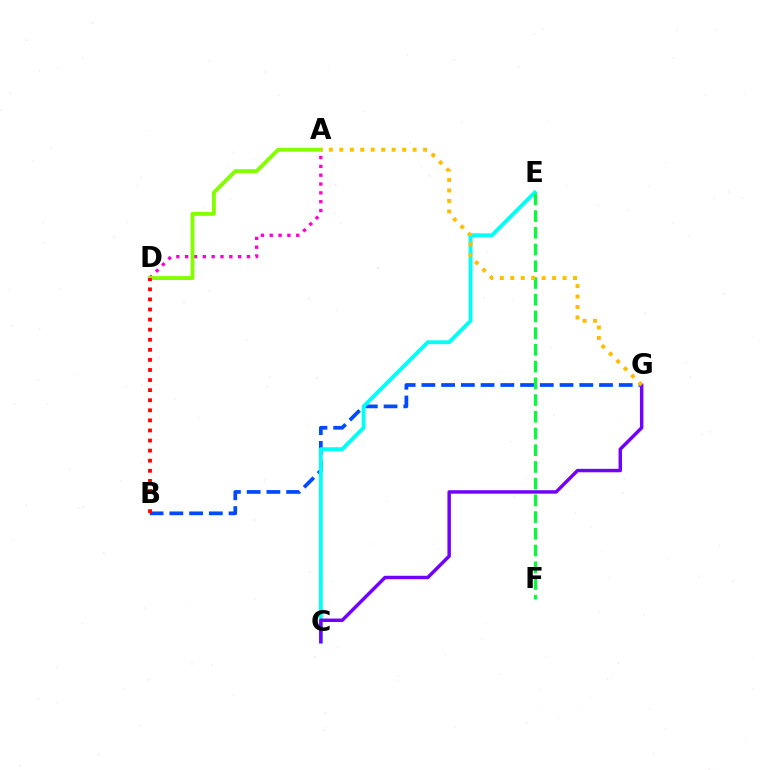{('B', 'G'): [{'color': '#004bff', 'line_style': 'dashed', 'thickness': 2.68}], ('A', 'D'): [{'color': '#ff00cf', 'line_style': 'dotted', 'thickness': 2.4}, {'color': '#84ff00', 'line_style': 'solid', 'thickness': 2.79}], ('C', 'E'): [{'color': '#00fff6', 'line_style': 'solid', 'thickness': 2.78}], ('B', 'D'): [{'color': '#ff0000', 'line_style': 'dotted', 'thickness': 2.74}], ('E', 'F'): [{'color': '#00ff39', 'line_style': 'dashed', 'thickness': 2.27}], ('C', 'G'): [{'color': '#7200ff', 'line_style': 'solid', 'thickness': 2.49}], ('A', 'G'): [{'color': '#ffbd00', 'line_style': 'dotted', 'thickness': 2.84}]}